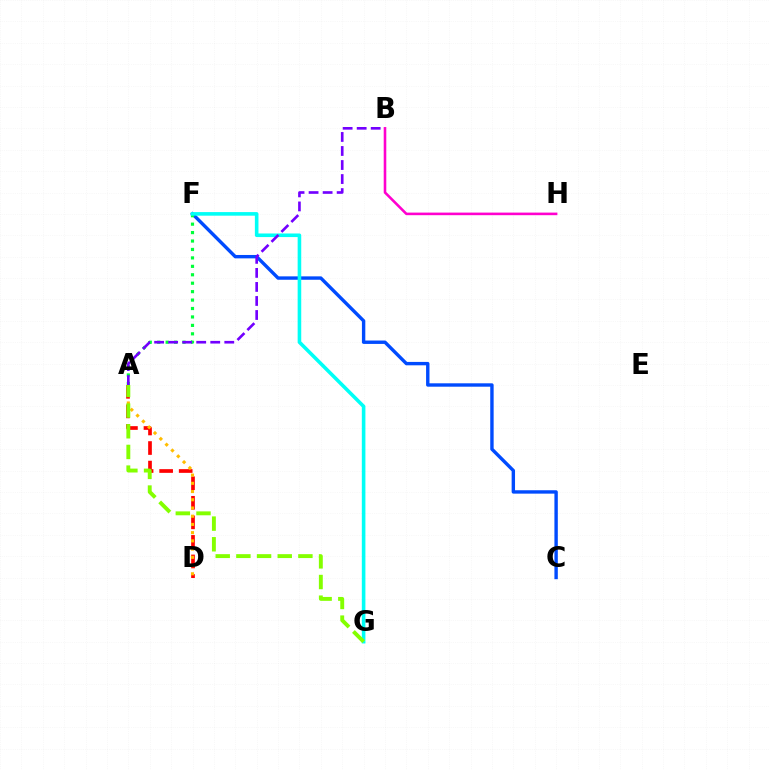{('A', 'D'): [{'color': '#ff0000', 'line_style': 'dashed', 'thickness': 2.66}, {'color': '#ffbd00', 'line_style': 'dotted', 'thickness': 2.23}], ('C', 'F'): [{'color': '#004bff', 'line_style': 'solid', 'thickness': 2.44}], ('A', 'F'): [{'color': '#00ff39', 'line_style': 'dotted', 'thickness': 2.29}], ('F', 'G'): [{'color': '#00fff6', 'line_style': 'solid', 'thickness': 2.59}], ('A', 'G'): [{'color': '#84ff00', 'line_style': 'dashed', 'thickness': 2.81}], ('A', 'B'): [{'color': '#7200ff', 'line_style': 'dashed', 'thickness': 1.91}], ('B', 'H'): [{'color': '#ff00cf', 'line_style': 'solid', 'thickness': 1.86}]}